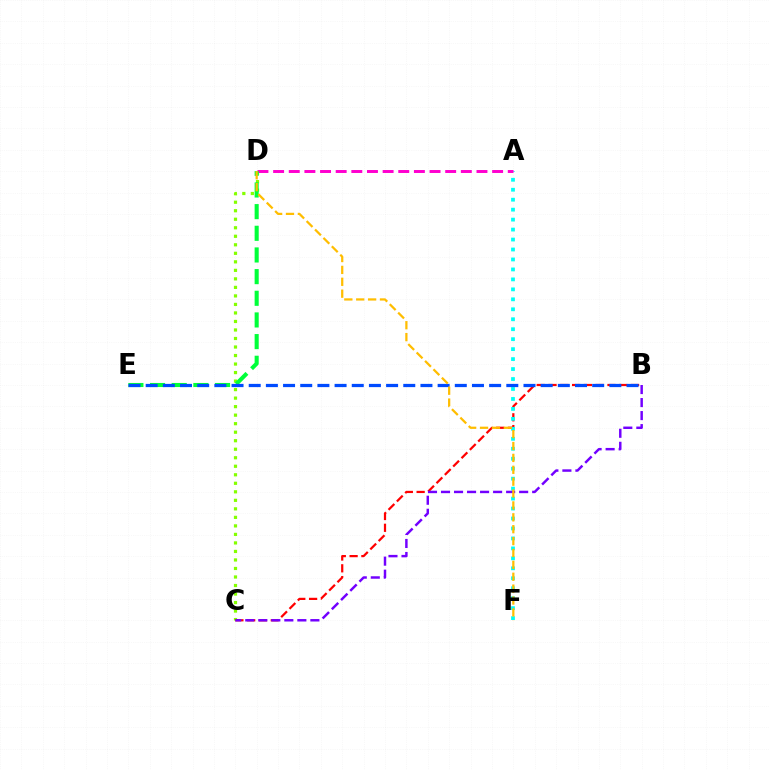{('C', 'D'): [{'color': '#84ff00', 'line_style': 'dotted', 'thickness': 2.31}], ('B', 'C'): [{'color': '#ff0000', 'line_style': 'dashed', 'thickness': 1.6}, {'color': '#7200ff', 'line_style': 'dashed', 'thickness': 1.77}], ('A', 'F'): [{'color': '#00fff6', 'line_style': 'dotted', 'thickness': 2.71}], ('A', 'D'): [{'color': '#ff00cf', 'line_style': 'dashed', 'thickness': 2.13}], ('D', 'E'): [{'color': '#00ff39', 'line_style': 'dashed', 'thickness': 2.94}], ('B', 'E'): [{'color': '#004bff', 'line_style': 'dashed', 'thickness': 2.33}], ('D', 'F'): [{'color': '#ffbd00', 'line_style': 'dashed', 'thickness': 1.61}]}